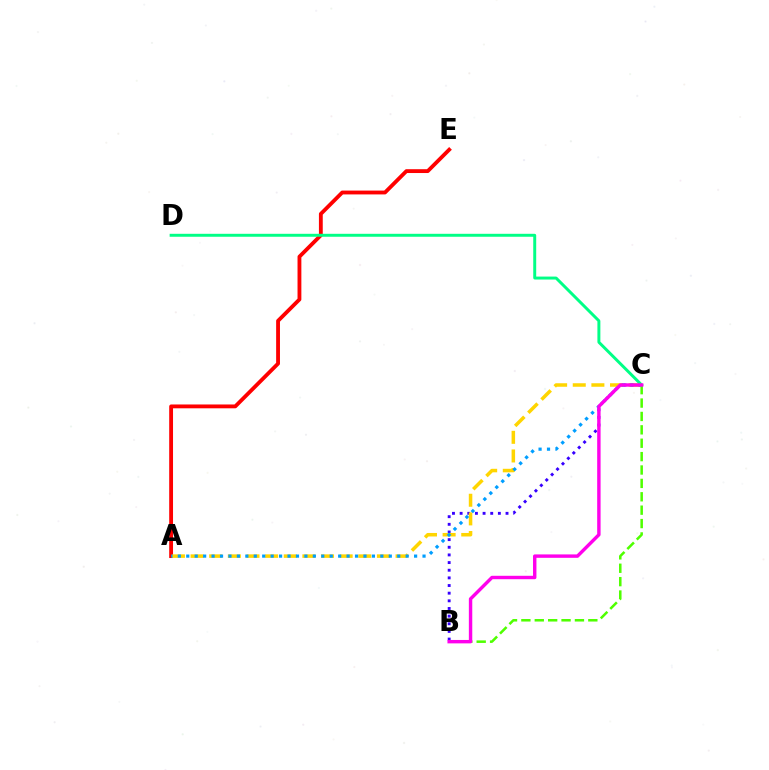{('A', 'E'): [{'color': '#ff0000', 'line_style': 'solid', 'thickness': 2.76}], ('B', 'C'): [{'color': '#3700ff', 'line_style': 'dotted', 'thickness': 2.08}, {'color': '#4fff00', 'line_style': 'dashed', 'thickness': 1.82}, {'color': '#ff00ed', 'line_style': 'solid', 'thickness': 2.46}], ('A', 'C'): [{'color': '#ffd500', 'line_style': 'dashed', 'thickness': 2.53}, {'color': '#009eff', 'line_style': 'dotted', 'thickness': 2.29}], ('C', 'D'): [{'color': '#00ff86', 'line_style': 'solid', 'thickness': 2.13}]}